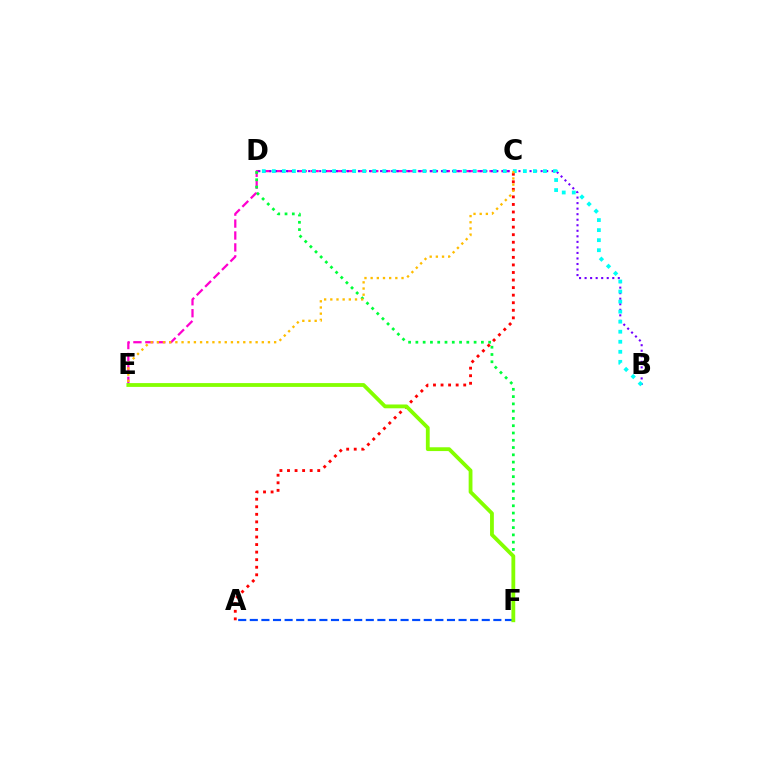{('C', 'E'): [{'color': '#ff00cf', 'line_style': 'dashed', 'thickness': 1.62}, {'color': '#ffbd00', 'line_style': 'dotted', 'thickness': 1.68}], ('D', 'F'): [{'color': '#00ff39', 'line_style': 'dotted', 'thickness': 1.98}], ('A', 'F'): [{'color': '#004bff', 'line_style': 'dashed', 'thickness': 1.58}], ('A', 'C'): [{'color': '#ff0000', 'line_style': 'dotted', 'thickness': 2.05}], ('B', 'D'): [{'color': '#7200ff', 'line_style': 'dotted', 'thickness': 1.5}, {'color': '#00fff6', 'line_style': 'dotted', 'thickness': 2.73}], ('E', 'F'): [{'color': '#84ff00', 'line_style': 'solid', 'thickness': 2.74}]}